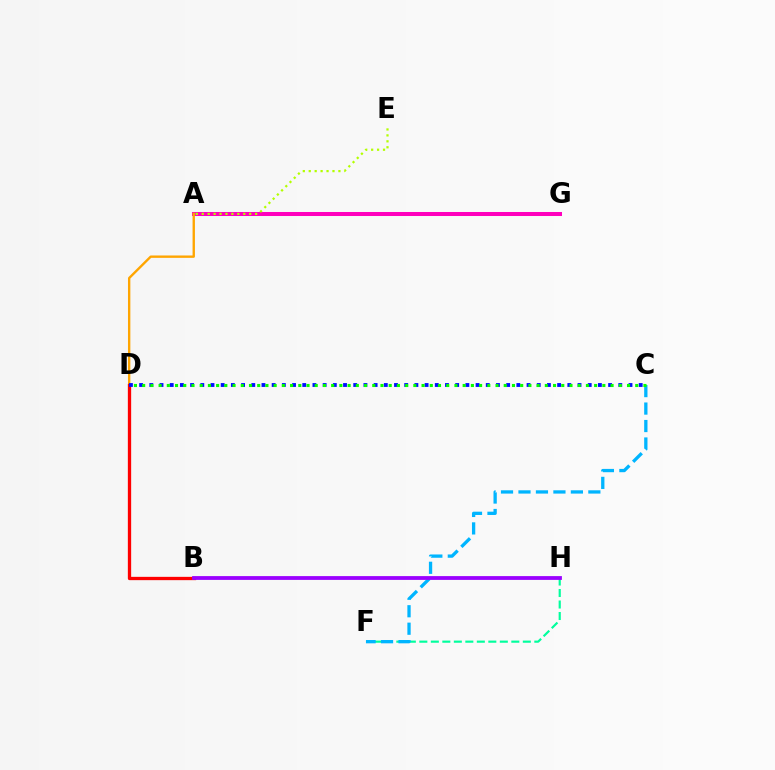{('A', 'G'): [{'color': '#ff00bd', 'line_style': 'solid', 'thickness': 2.89}], ('F', 'H'): [{'color': '#00ff9d', 'line_style': 'dashed', 'thickness': 1.56}], ('A', 'D'): [{'color': '#ffa500', 'line_style': 'solid', 'thickness': 1.71}], ('B', 'D'): [{'color': '#ff0000', 'line_style': 'solid', 'thickness': 2.38}], ('A', 'E'): [{'color': '#b3ff00', 'line_style': 'dotted', 'thickness': 1.61}], ('C', 'D'): [{'color': '#0010ff', 'line_style': 'dotted', 'thickness': 2.77}, {'color': '#08ff00', 'line_style': 'dotted', 'thickness': 2.23}], ('C', 'F'): [{'color': '#00b5ff', 'line_style': 'dashed', 'thickness': 2.37}], ('B', 'H'): [{'color': '#9b00ff', 'line_style': 'solid', 'thickness': 2.74}]}